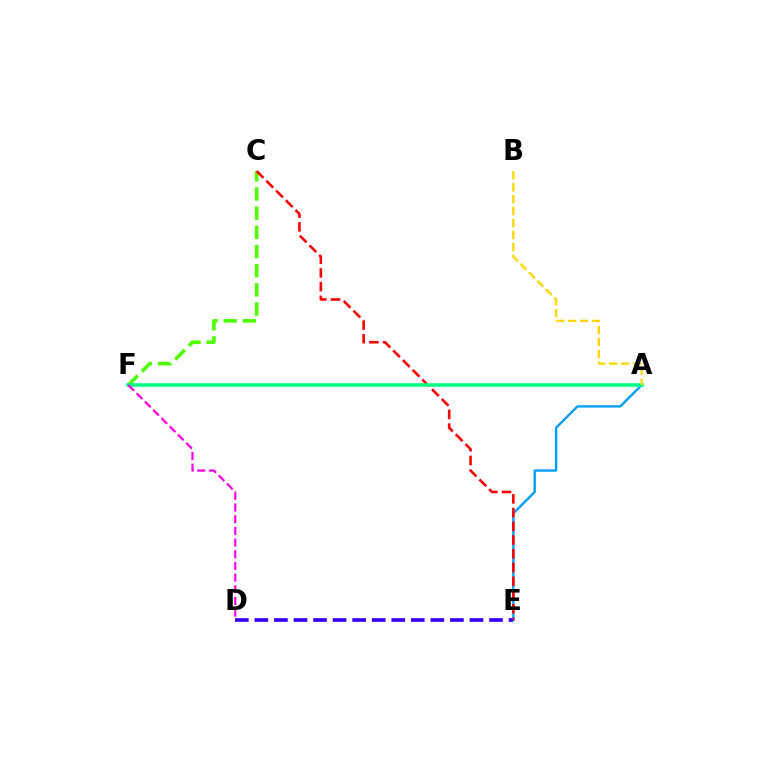{('C', 'F'): [{'color': '#4fff00', 'line_style': 'dashed', 'thickness': 2.6}], ('A', 'E'): [{'color': '#009eff', 'line_style': 'solid', 'thickness': 1.7}], ('C', 'E'): [{'color': '#ff0000', 'line_style': 'dashed', 'thickness': 1.87}], ('D', 'E'): [{'color': '#3700ff', 'line_style': 'dashed', 'thickness': 2.66}], ('A', 'F'): [{'color': '#00ff86', 'line_style': 'solid', 'thickness': 2.57}], ('D', 'F'): [{'color': '#ff00ed', 'line_style': 'dashed', 'thickness': 1.59}], ('A', 'B'): [{'color': '#ffd500', 'line_style': 'dashed', 'thickness': 1.62}]}